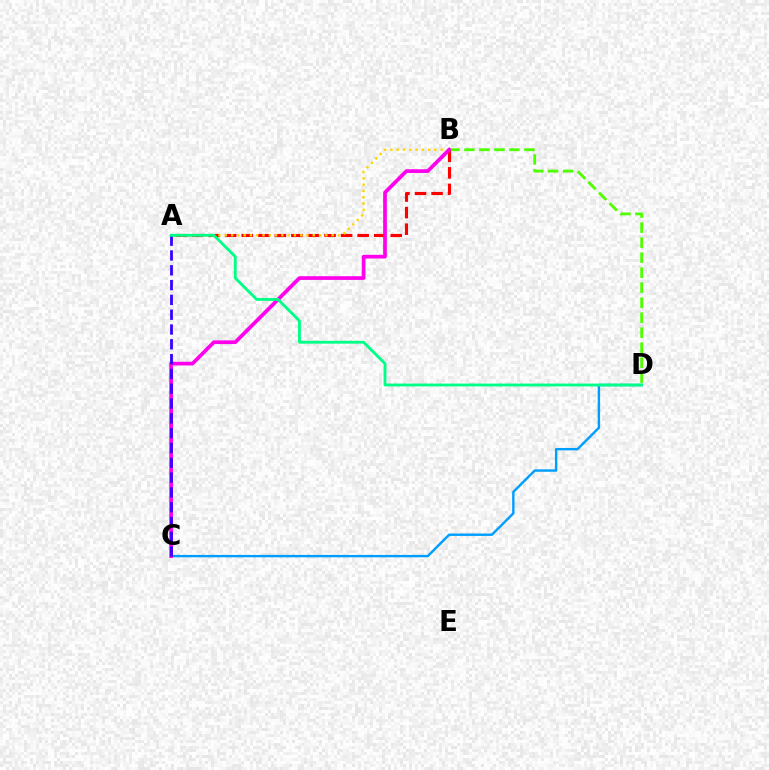{('A', 'B'): [{'color': '#ff0000', 'line_style': 'dashed', 'thickness': 2.25}, {'color': '#ffd500', 'line_style': 'dotted', 'thickness': 1.71}], ('B', 'D'): [{'color': '#4fff00', 'line_style': 'dashed', 'thickness': 2.04}], ('C', 'D'): [{'color': '#009eff', 'line_style': 'solid', 'thickness': 1.73}], ('B', 'C'): [{'color': '#ff00ed', 'line_style': 'solid', 'thickness': 2.67}], ('A', 'C'): [{'color': '#3700ff', 'line_style': 'dashed', 'thickness': 2.01}], ('A', 'D'): [{'color': '#00ff86', 'line_style': 'solid', 'thickness': 2.05}]}